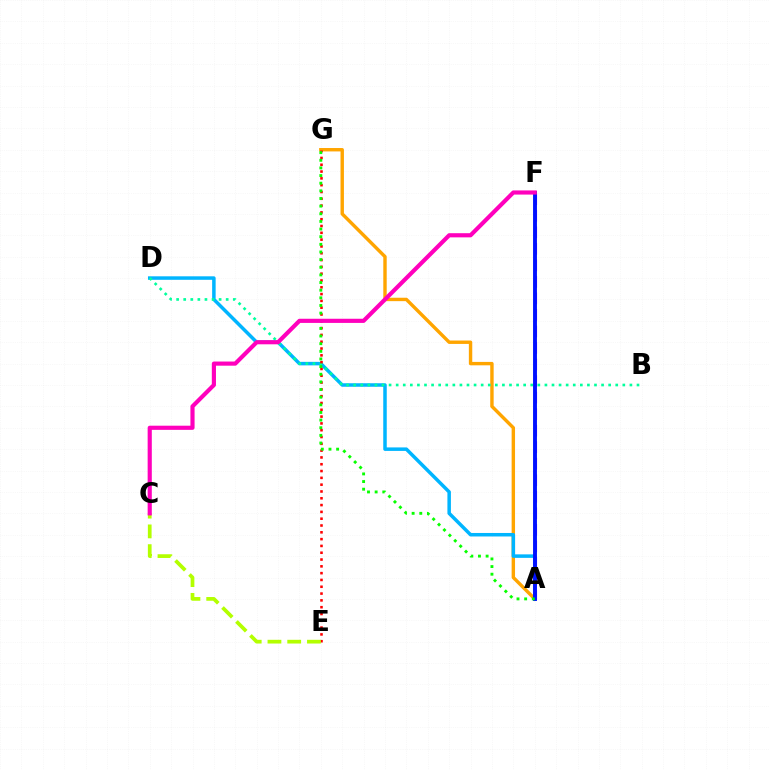{('A', 'G'): [{'color': '#ffa500', 'line_style': 'solid', 'thickness': 2.45}, {'color': '#08ff00', 'line_style': 'dotted', 'thickness': 2.08}], ('A', 'F'): [{'color': '#9b00ff', 'line_style': 'dashed', 'thickness': 2.25}, {'color': '#0010ff', 'line_style': 'solid', 'thickness': 2.8}], ('A', 'D'): [{'color': '#00b5ff', 'line_style': 'solid', 'thickness': 2.52}], ('B', 'D'): [{'color': '#00ff9d', 'line_style': 'dotted', 'thickness': 1.92}], ('E', 'G'): [{'color': '#ff0000', 'line_style': 'dotted', 'thickness': 1.85}], ('C', 'E'): [{'color': '#b3ff00', 'line_style': 'dashed', 'thickness': 2.68}], ('C', 'F'): [{'color': '#ff00bd', 'line_style': 'solid', 'thickness': 2.99}]}